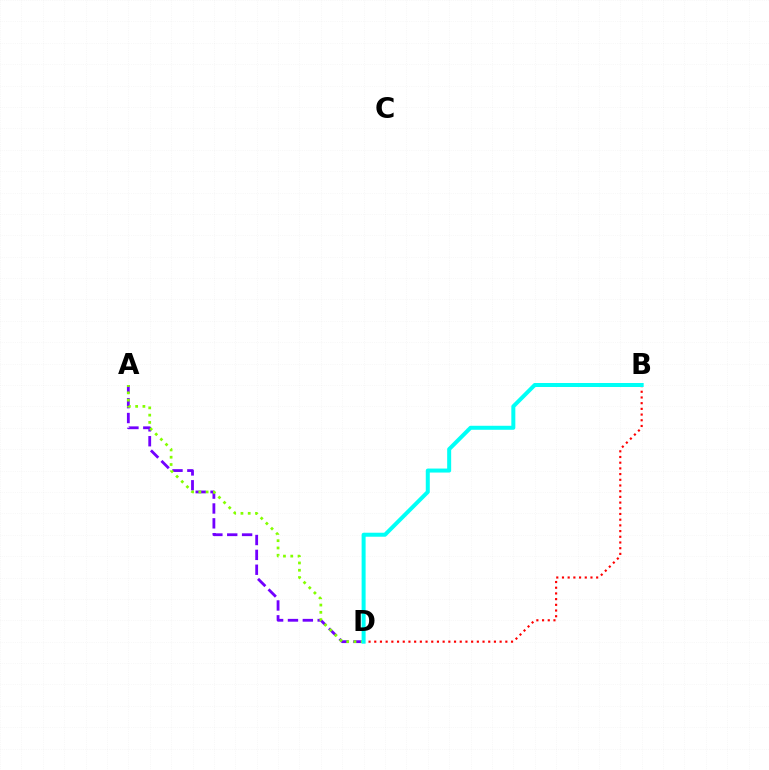{('B', 'D'): [{'color': '#ff0000', 'line_style': 'dotted', 'thickness': 1.55}, {'color': '#00fff6', 'line_style': 'solid', 'thickness': 2.88}], ('A', 'D'): [{'color': '#7200ff', 'line_style': 'dashed', 'thickness': 2.02}, {'color': '#84ff00', 'line_style': 'dotted', 'thickness': 1.98}]}